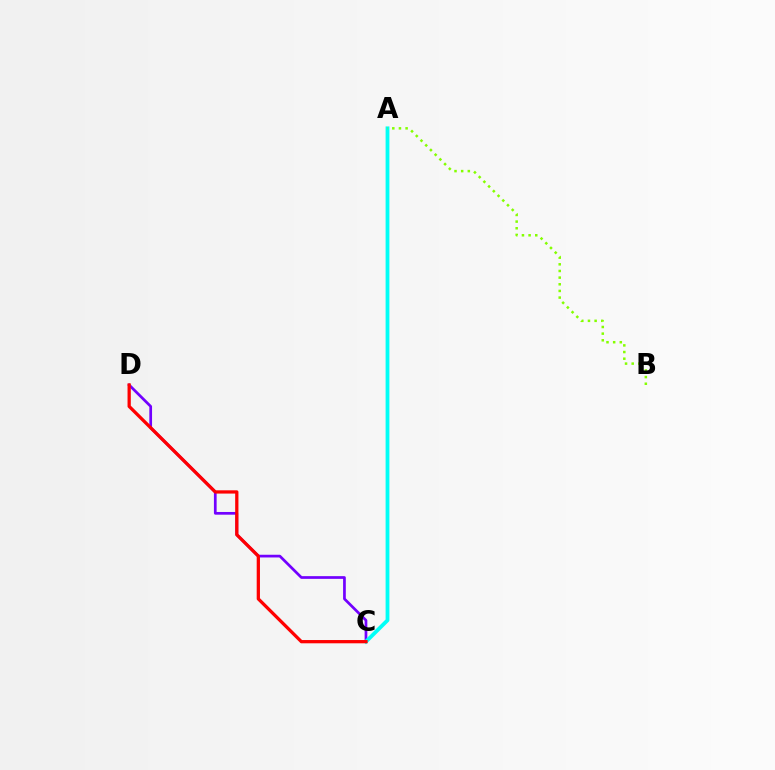{('C', 'D'): [{'color': '#7200ff', 'line_style': 'solid', 'thickness': 1.95}, {'color': '#ff0000', 'line_style': 'solid', 'thickness': 2.35}], ('A', 'C'): [{'color': '#00fff6', 'line_style': 'solid', 'thickness': 2.74}], ('A', 'B'): [{'color': '#84ff00', 'line_style': 'dotted', 'thickness': 1.81}]}